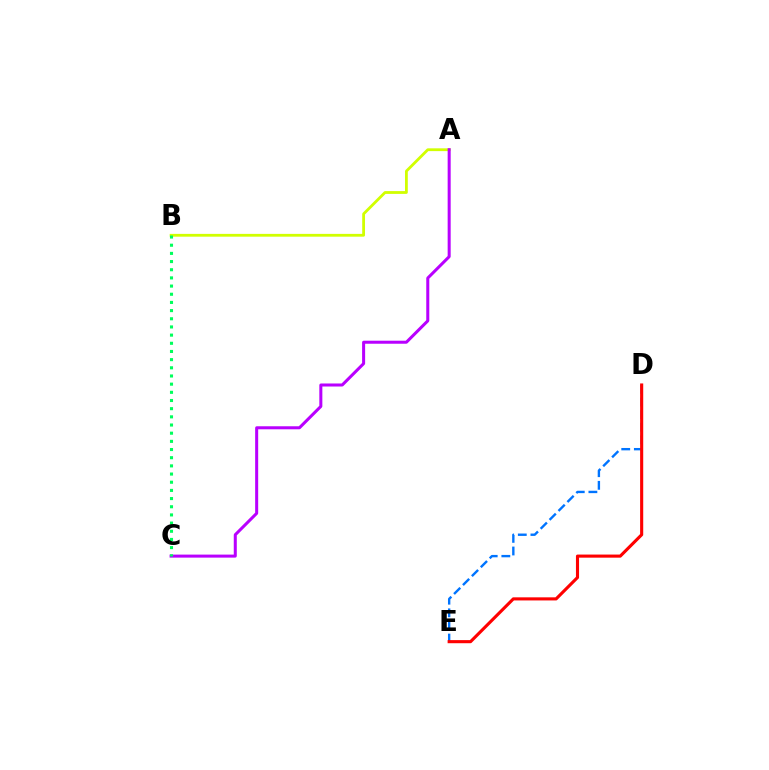{('A', 'B'): [{'color': '#d1ff00', 'line_style': 'solid', 'thickness': 2.01}], ('D', 'E'): [{'color': '#0074ff', 'line_style': 'dashed', 'thickness': 1.71}, {'color': '#ff0000', 'line_style': 'solid', 'thickness': 2.24}], ('A', 'C'): [{'color': '#b900ff', 'line_style': 'solid', 'thickness': 2.18}], ('B', 'C'): [{'color': '#00ff5c', 'line_style': 'dotted', 'thickness': 2.22}]}